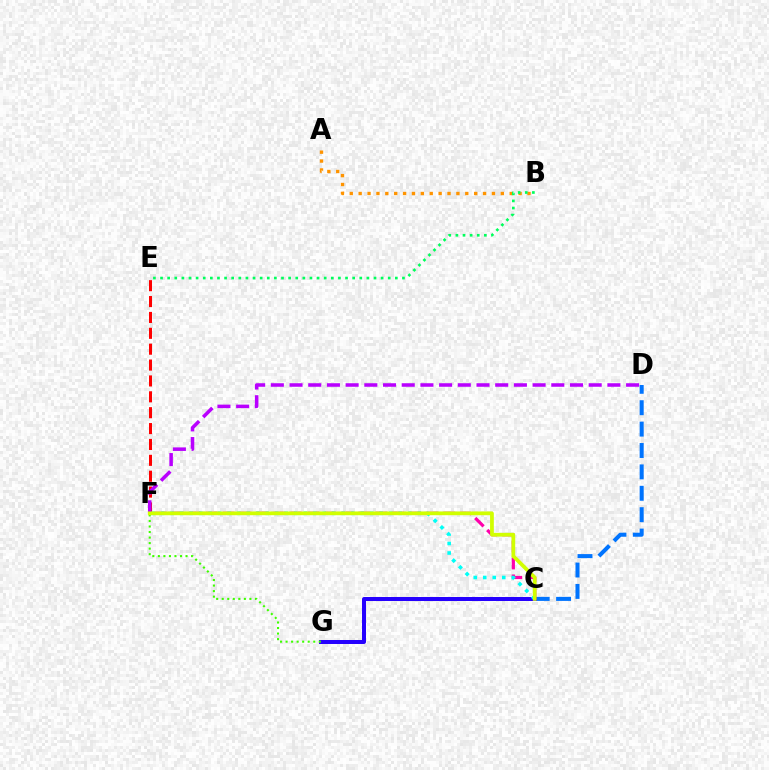{('C', 'D'): [{'color': '#0074ff', 'line_style': 'dashed', 'thickness': 2.91}], ('C', 'G'): [{'color': '#2500ff', 'line_style': 'solid', 'thickness': 2.87}], ('E', 'F'): [{'color': '#ff0000', 'line_style': 'dashed', 'thickness': 2.16}], ('C', 'F'): [{'color': '#ff00ac', 'line_style': 'dashed', 'thickness': 2.3}, {'color': '#00fff6', 'line_style': 'dotted', 'thickness': 2.58}, {'color': '#d1ff00', 'line_style': 'solid', 'thickness': 2.71}], ('A', 'B'): [{'color': '#ff9400', 'line_style': 'dotted', 'thickness': 2.41}], ('D', 'F'): [{'color': '#b900ff', 'line_style': 'dashed', 'thickness': 2.54}], ('F', 'G'): [{'color': '#3dff00', 'line_style': 'dotted', 'thickness': 1.5}], ('B', 'E'): [{'color': '#00ff5c', 'line_style': 'dotted', 'thickness': 1.93}]}